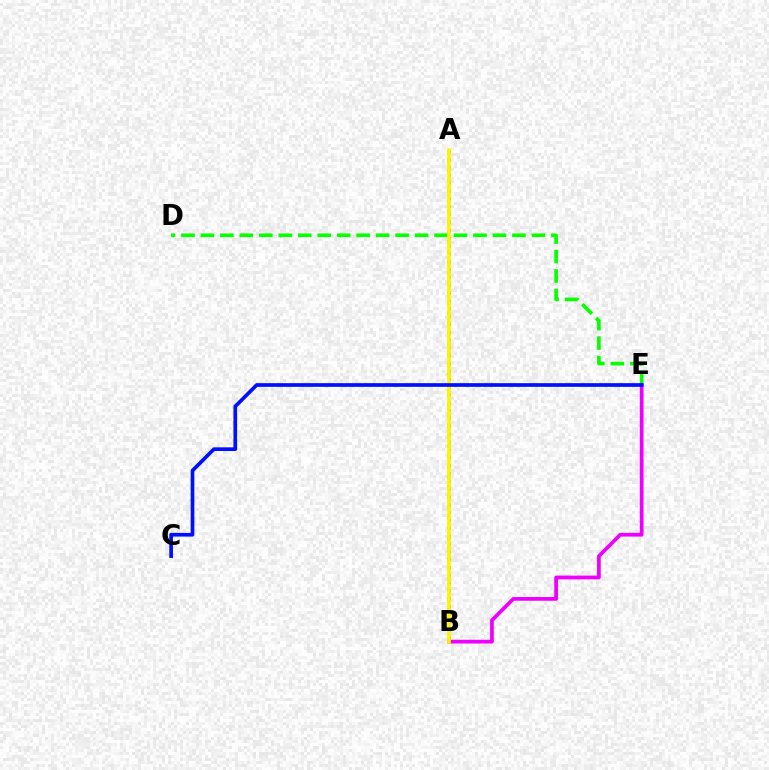{('A', 'B'): [{'color': '#00fff6', 'line_style': 'dotted', 'thickness': 2.77}, {'color': '#ff0000', 'line_style': 'dotted', 'thickness': 2.13}, {'color': '#fcf500', 'line_style': 'solid', 'thickness': 2.66}], ('D', 'E'): [{'color': '#08ff00', 'line_style': 'dashed', 'thickness': 2.65}], ('B', 'E'): [{'color': '#ee00ff', 'line_style': 'solid', 'thickness': 2.69}], ('C', 'E'): [{'color': '#0010ff', 'line_style': 'solid', 'thickness': 2.65}]}